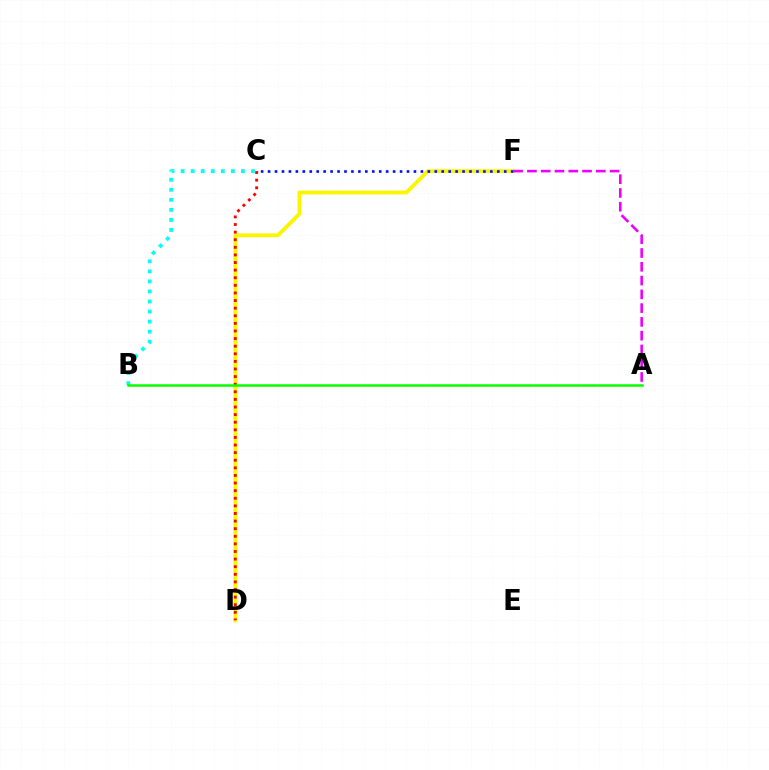{('D', 'F'): [{'color': '#fcf500', 'line_style': 'solid', 'thickness': 2.75}], ('C', 'D'): [{'color': '#ff0000', 'line_style': 'dotted', 'thickness': 2.07}], ('C', 'F'): [{'color': '#0010ff', 'line_style': 'dotted', 'thickness': 1.89}], ('B', 'C'): [{'color': '#00fff6', 'line_style': 'dotted', 'thickness': 2.73}], ('A', 'F'): [{'color': '#ee00ff', 'line_style': 'dashed', 'thickness': 1.87}], ('A', 'B'): [{'color': '#08ff00', 'line_style': 'solid', 'thickness': 1.8}]}